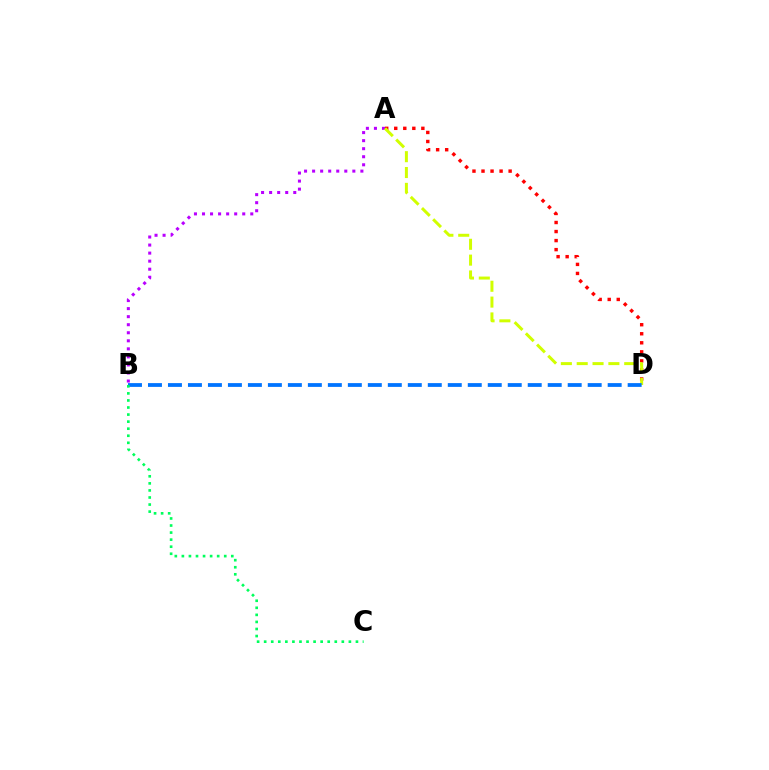{('A', 'D'): [{'color': '#ff0000', 'line_style': 'dotted', 'thickness': 2.46}, {'color': '#d1ff00', 'line_style': 'dashed', 'thickness': 2.15}], ('A', 'B'): [{'color': '#b900ff', 'line_style': 'dotted', 'thickness': 2.19}], ('B', 'D'): [{'color': '#0074ff', 'line_style': 'dashed', 'thickness': 2.72}], ('B', 'C'): [{'color': '#00ff5c', 'line_style': 'dotted', 'thickness': 1.92}]}